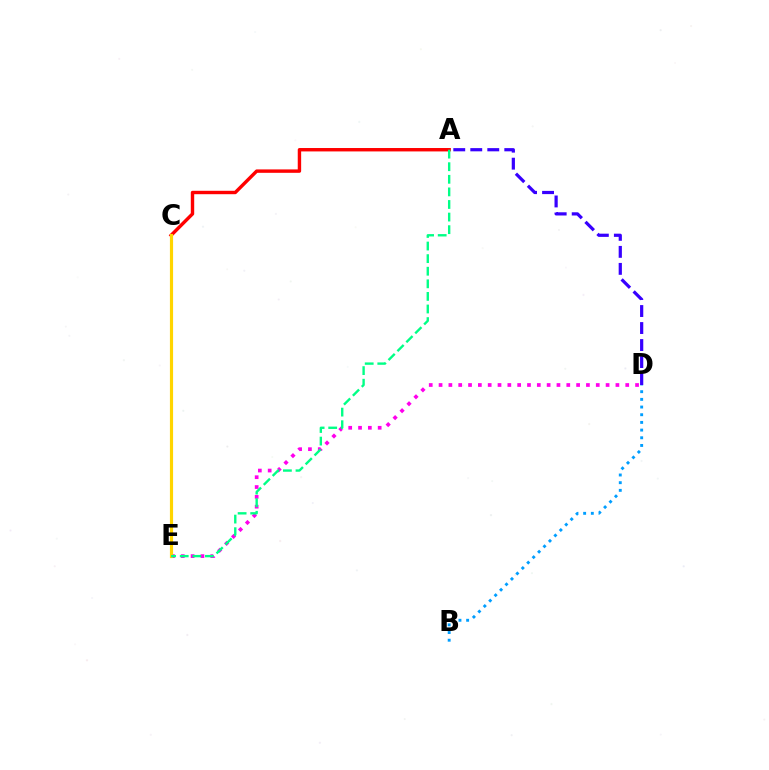{('C', 'E'): [{'color': '#4fff00', 'line_style': 'dotted', 'thickness': 2.04}, {'color': '#ffd500', 'line_style': 'solid', 'thickness': 2.28}], ('B', 'D'): [{'color': '#009eff', 'line_style': 'dotted', 'thickness': 2.09}], ('D', 'E'): [{'color': '#ff00ed', 'line_style': 'dotted', 'thickness': 2.67}], ('A', 'C'): [{'color': '#ff0000', 'line_style': 'solid', 'thickness': 2.45}], ('A', 'D'): [{'color': '#3700ff', 'line_style': 'dashed', 'thickness': 2.31}], ('A', 'E'): [{'color': '#00ff86', 'line_style': 'dashed', 'thickness': 1.71}]}